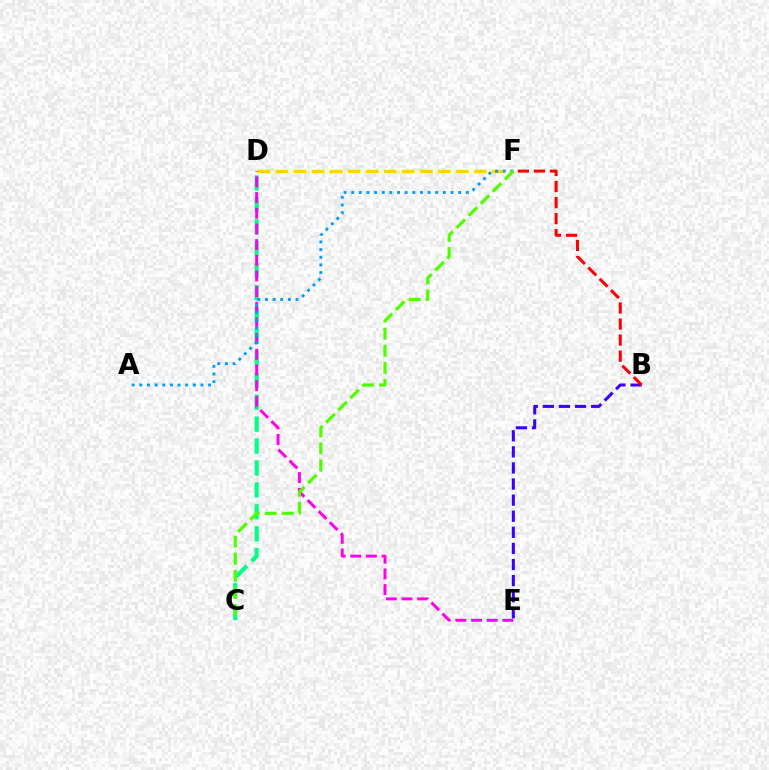{('D', 'F'): [{'color': '#ffd500', 'line_style': 'dashed', 'thickness': 2.45}], ('C', 'D'): [{'color': '#00ff86', 'line_style': 'dashed', 'thickness': 2.98}], ('B', 'E'): [{'color': '#3700ff', 'line_style': 'dashed', 'thickness': 2.19}], ('D', 'E'): [{'color': '#ff00ed', 'line_style': 'dashed', 'thickness': 2.13}], ('A', 'F'): [{'color': '#009eff', 'line_style': 'dotted', 'thickness': 2.08}], ('B', 'F'): [{'color': '#ff0000', 'line_style': 'dashed', 'thickness': 2.18}], ('C', 'F'): [{'color': '#4fff00', 'line_style': 'dashed', 'thickness': 2.32}]}